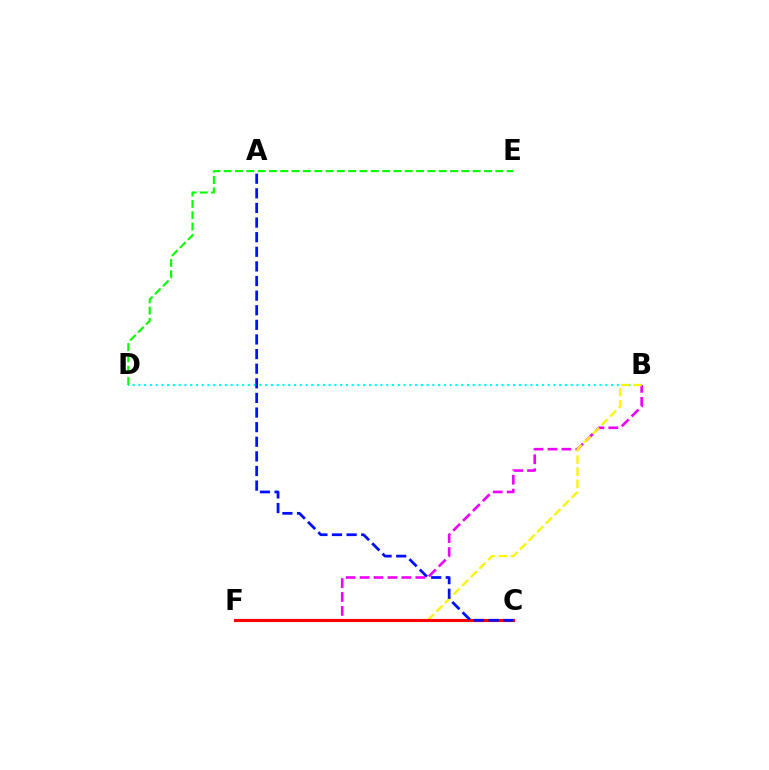{('B', 'F'): [{'color': '#ee00ff', 'line_style': 'dashed', 'thickness': 1.89}, {'color': '#fcf500', 'line_style': 'dashed', 'thickness': 1.65}], ('B', 'D'): [{'color': '#00fff6', 'line_style': 'dotted', 'thickness': 1.57}], ('C', 'F'): [{'color': '#ff0000', 'line_style': 'solid', 'thickness': 2.24}], ('A', 'C'): [{'color': '#0010ff', 'line_style': 'dashed', 'thickness': 1.99}], ('D', 'E'): [{'color': '#08ff00', 'line_style': 'dashed', 'thickness': 1.54}]}